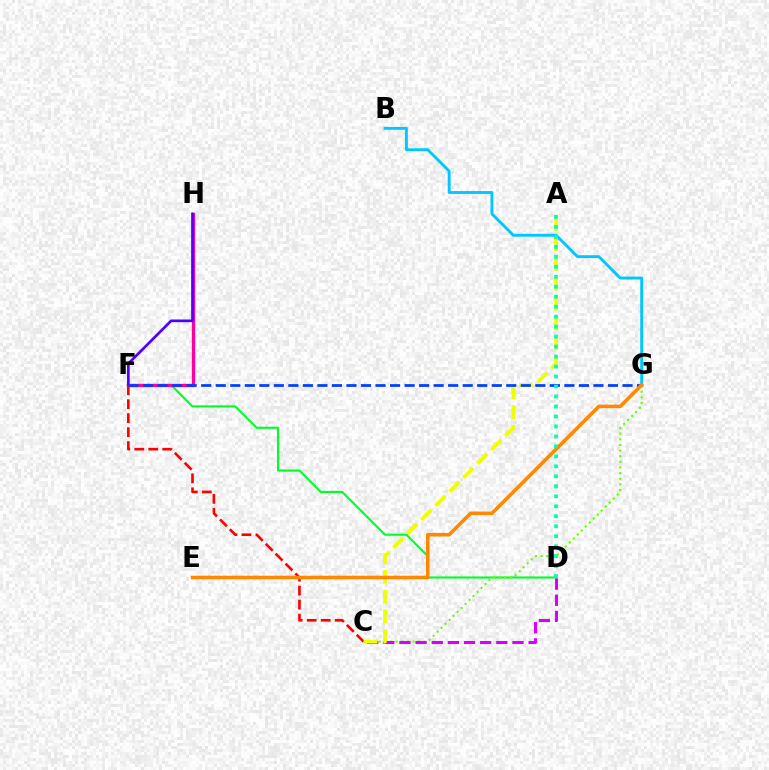{('D', 'F'): [{'color': '#00ff27', 'line_style': 'solid', 'thickness': 1.51}], ('C', 'G'): [{'color': '#66ff00', 'line_style': 'dotted', 'thickness': 1.53}], ('B', 'G'): [{'color': '#00c7ff', 'line_style': 'solid', 'thickness': 2.08}], ('F', 'H'): [{'color': '#ff00a0', 'line_style': 'solid', 'thickness': 2.37}, {'color': '#4f00ff', 'line_style': 'solid', 'thickness': 1.92}], ('C', 'D'): [{'color': '#d600ff', 'line_style': 'dashed', 'thickness': 2.19}], ('C', 'F'): [{'color': '#ff0000', 'line_style': 'dashed', 'thickness': 1.9}], ('A', 'C'): [{'color': '#eeff00', 'line_style': 'dashed', 'thickness': 2.69}], ('F', 'G'): [{'color': '#003fff', 'line_style': 'dashed', 'thickness': 1.97}], ('E', 'G'): [{'color': '#ff8800', 'line_style': 'solid', 'thickness': 2.56}], ('A', 'D'): [{'color': '#00ffaf', 'line_style': 'dotted', 'thickness': 2.71}]}